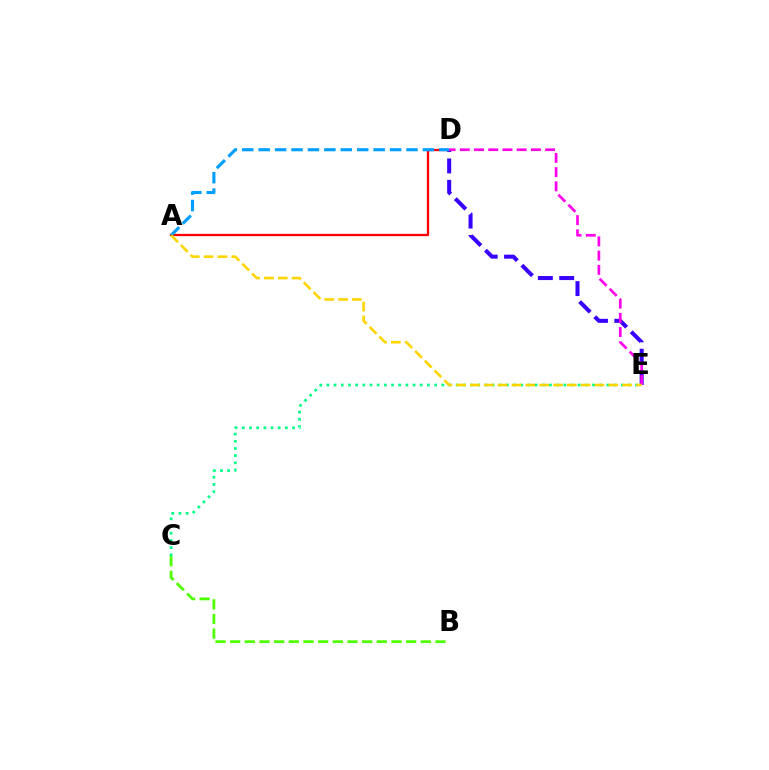{('D', 'E'): [{'color': '#3700ff', 'line_style': 'dashed', 'thickness': 2.9}, {'color': '#ff00ed', 'line_style': 'dashed', 'thickness': 1.93}], ('A', 'D'): [{'color': '#ff0000', 'line_style': 'solid', 'thickness': 1.64}, {'color': '#009eff', 'line_style': 'dashed', 'thickness': 2.23}], ('B', 'C'): [{'color': '#4fff00', 'line_style': 'dashed', 'thickness': 1.99}], ('C', 'E'): [{'color': '#00ff86', 'line_style': 'dotted', 'thickness': 1.95}], ('A', 'E'): [{'color': '#ffd500', 'line_style': 'dashed', 'thickness': 1.88}]}